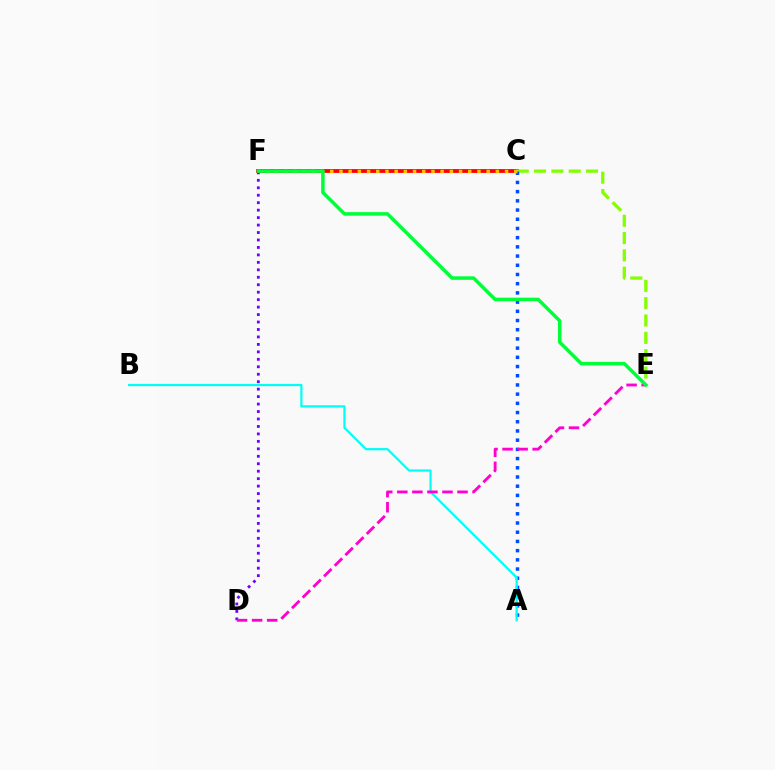{('C', 'F'): [{'color': '#ff0000', 'line_style': 'solid', 'thickness': 2.73}, {'color': '#ffbd00', 'line_style': 'dotted', 'thickness': 2.5}], ('C', 'E'): [{'color': '#84ff00', 'line_style': 'dashed', 'thickness': 2.35}], ('A', 'C'): [{'color': '#004bff', 'line_style': 'dotted', 'thickness': 2.5}], ('A', 'B'): [{'color': '#00fff6', 'line_style': 'solid', 'thickness': 1.61}], ('D', 'F'): [{'color': '#7200ff', 'line_style': 'dotted', 'thickness': 2.03}], ('D', 'E'): [{'color': '#ff00cf', 'line_style': 'dashed', 'thickness': 2.04}], ('E', 'F'): [{'color': '#00ff39', 'line_style': 'solid', 'thickness': 2.53}]}